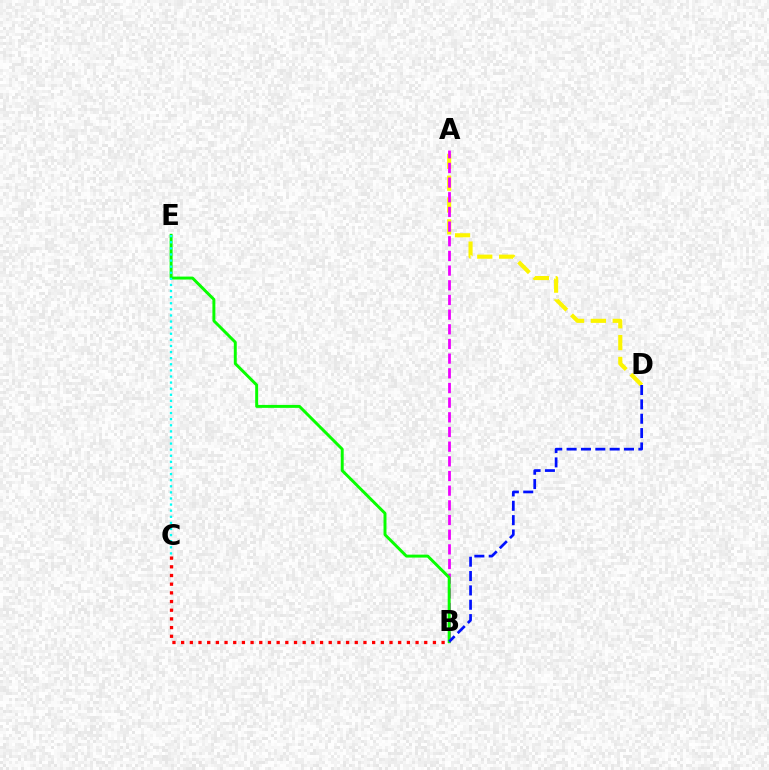{('A', 'D'): [{'color': '#fcf500', 'line_style': 'dashed', 'thickness': 2.96}], ('A', 'B'): [{'color': '#ee00ff', 'line_style': 'dashed', 'thickness': 1.99}], ('B', 'E'): [{'color': '#08ff00', 'line_style': 'solid', 'thickness': 2.12}], ('B', 'D'): [{'color': '#0010ff', 'line_style': 'dashed', 'thickness': 1.95}], ('C', 'E'): [{'color': '#00fff6', 'line_style': 'dotted', 'thickness': 1.66}], ('B', 'C'): [{'color': '#ff0000', 'line_style': 'dotted', 'thickness': 2.36}]}